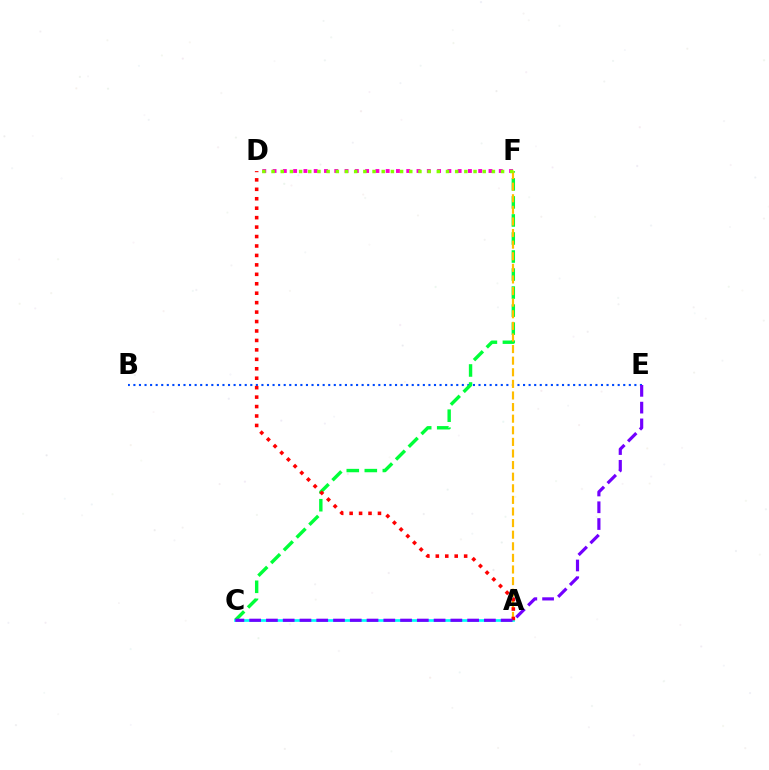{('D', 'F'): [{'color': '#ff00cf', 'line_style': 'dotted', 'thickness': 2.79}, {'color': '#84ff00', 'line_style': 'dotted', 'thickness': 2.49}], ('B', 'E'): [{'color': '#004bff', 'line_style': 'dotted', 'thickness': 1.51}], ('C', 'F'): [{'color': '#00ff39', 'line_style': 'dashed', 'thickness': 2.45}], ('A', 'F'): [{'color': '#ffbd00', 'line_style': 'dashed', 'thickness': 1.58}], ('A', 'C'): [{'color': '#00fff6', 'line_style': 'solid', 'thickness': 1.93}], ('A', 'D'): [{'color': '#ff0000', 'line_style': 'dotted', 'thickness': 2.57}], ('C', 'E'): [{'color': '#7200ff', 'line_style': 'dashed', 'thickness': 2.28}]}